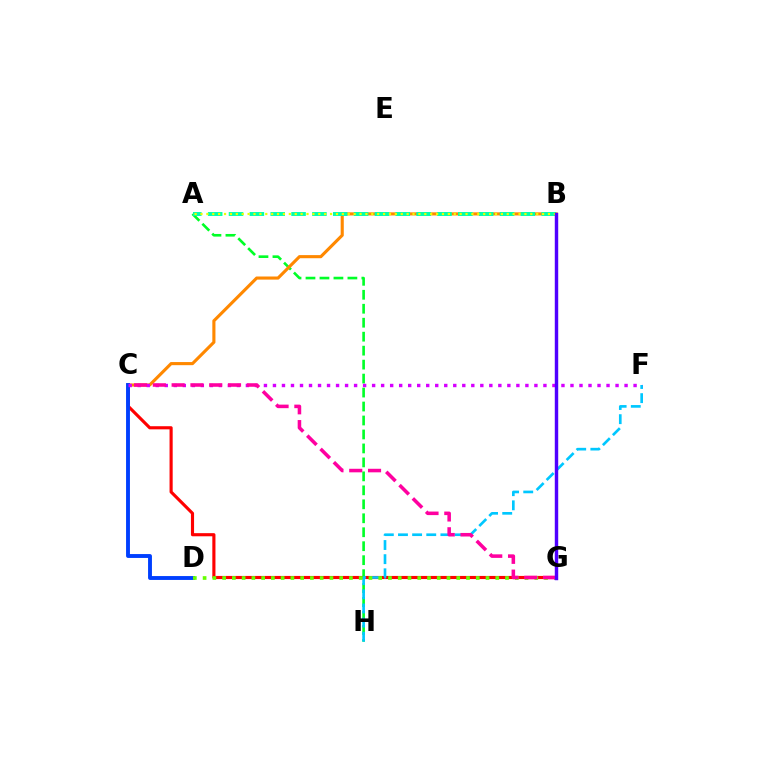{('C', 'G'): [{'color': '#ff0000', 'line_style': 'solid', 'thickness': 2.25}, {'color': '#ff00a0', 'line_style': 'dashed', 'thickness': 2.55}], ('A', 'H'): [{'color': '#00ff27', 'line_style': 'dashed', 'thickness': 1.9}], ('B', 'C'): [{'color': '#ff8800', 'line_style': 'solid', 'thickness': 2.24}], ('F', 'H'): [{'color': '#00c7ff', 'line_style': 'dashed', 'thickness': 1.92}], ('C', 'D'): [{'color': '#003fff', 'line_style': 'solid', 'thickness': 2.8}], ('D', 'G'): [{'color': '#66ff00', 'line_style': 'dotted', 'thickness': 2.65}], ('C', 'F'): [{'color': '#d600ff', 'line_style': 'dotted', 'thickness': 2.45}], ('A', 'B'): [{'color': '#00ffaf', 'line_style': 'dashed', 'thickness': 2.83}, {'color': '#eeff00', 'line_style': 'dotted', 'thickness': 1.6}], ('B', 'G'): [{'color': '#4f00ff', 'line_style': 'solid', 'thickness': 2.47}]}